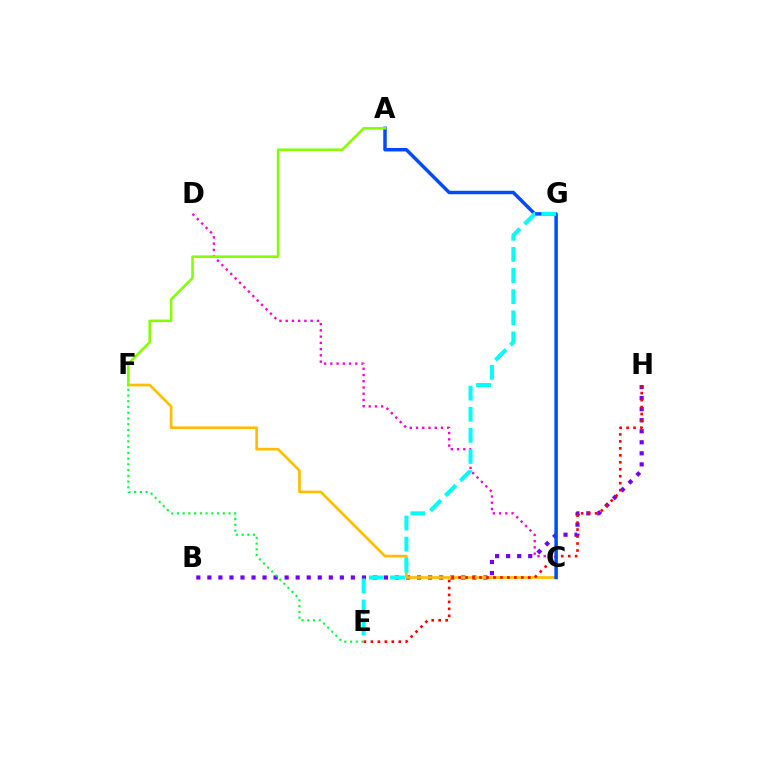{('B', 'H'): [{'color': '#7200ff', 'line_style': 'dotted', 'thickness': 3.0}], ('C', 'D'): [{'color': '#ff00cf', 'line_style': 'dotted', 'thickness': 1.7}], ('C', 'F'): [{'color': '#ffbd00', 'line_style': 'solid', 'thickness': 1.94}], ('E', 'H'): [{'color': '#ff0000', 'line_style': 'dotted', 'thickness': 1.89}], ('A', 'C'): [{'color': '#004bff', 'line_style': 'solid', 'thickness': 2.51}], ('A', 'F'): [{'color': '#84ff00', 'line_style': 'solid', 'thickness': 1.84}], ('E', 'G'): [{'color': '#00fff6', 'line_style': 'dashed', 'thickness': 2.87}], ('E', 'F'): [{'color': '#00ff39', 'line_style': 'dotted', 'thickness': 1.56}]}